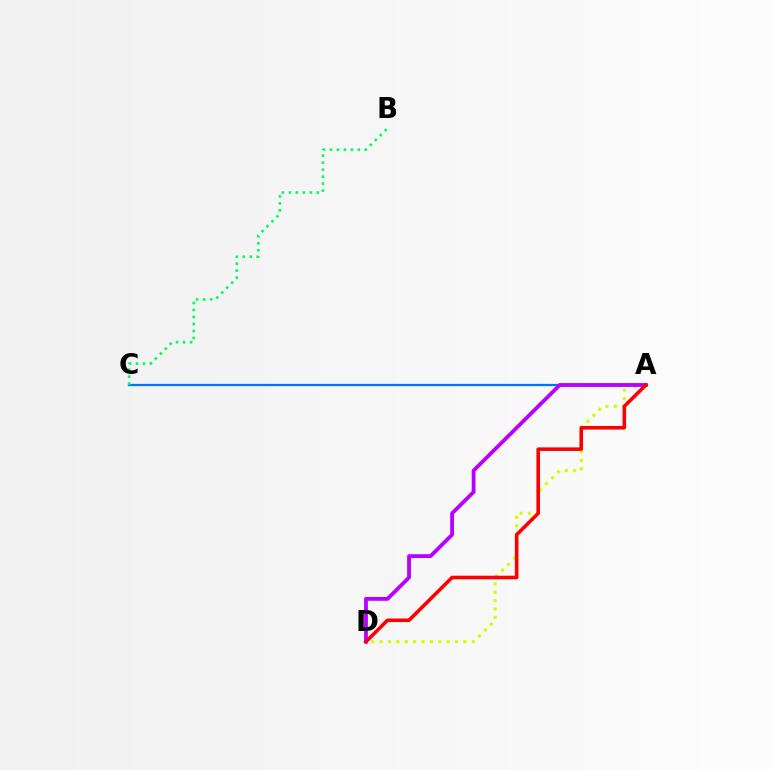{('A', 'D'): [{'color': '#d1ff00', 'line_style': 'dotted', 'thickness': 2.28}, {'color': '#b900ff', 'line_style': 'solid', 'thickness': 2.74}, {'color': '#ff0000', 'line_style': 'solid', 'thickness': 2.58}], ('A', 'C'): [{'color': '#0074ff', 'line_style': 'solid', 'thickness': 1.63}], ('B', 'C'): [{'color': '#00ff5c', 'line_style': 'dotted', 'thickness': 1.9}]}